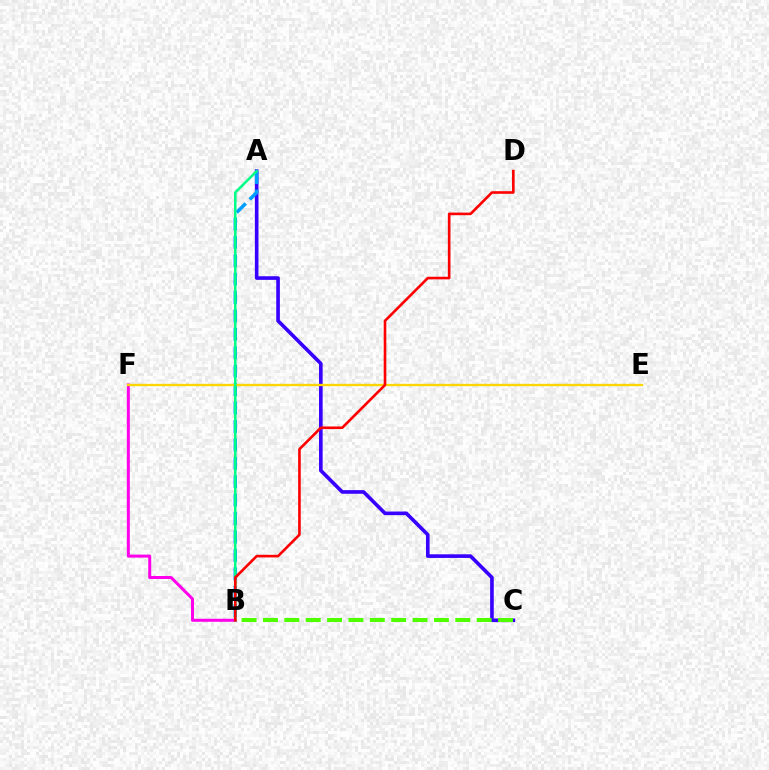{('B', 'F'): [{'color': '#ff00ed', 'line_style': 'solid', 'thickness': 2.16}], ('A', 'C'): [{'color': '#3700ff', 'line_style': 'solid', 'thickness': 2.61}], ('A', 'B'): [{'color': '#009eff', 'line_style': 'dashed', 'thickness': 2.5}, {'color': '#00ff86', 'line_style': 'solid', 'thickness': 1.8}], ('E', 'F'): [{'color': '#ffd500', 'line_style': 'solid', 'thickness': 1.68}], ('B', 'C'): [{'color': '#4fff00', 'line_style': 'dashed', 'thickness': 2.9}], ('B', 'D'): [{'color': '#ff0000', 'line_style': 'solid', 'thickness': 1.89}]}